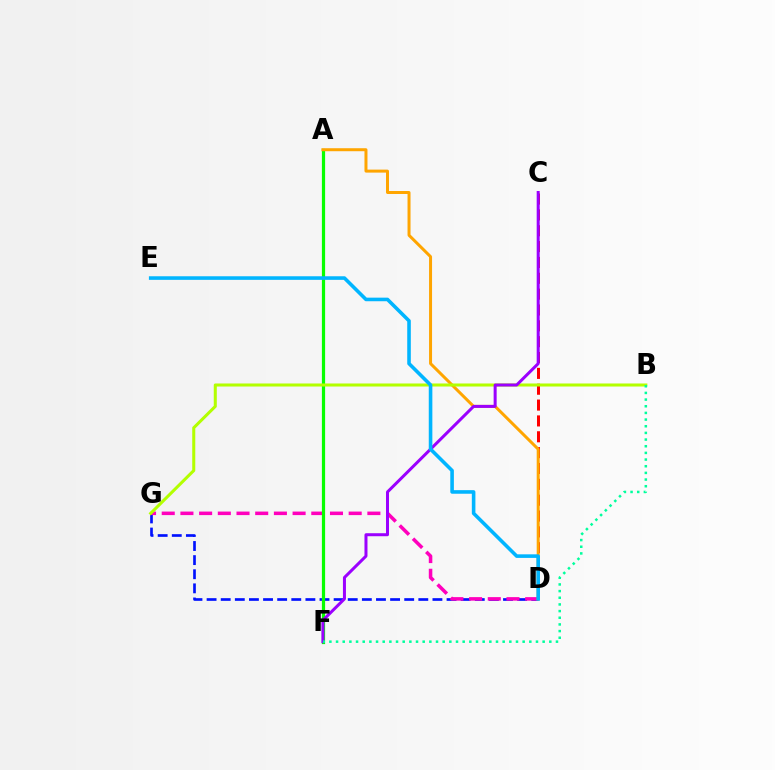{('C', 'D'): [{'color': '#ff0000', 'line_style': 'dashed', 'thickness': 2.15}], ('D', 'G'): [{'color': '#0010ff', 'line_style': 'dashed', 'thickness': 1.92}, {'color': '#ff00bd', 'line_style': 'dashed', 'thickness': 2.54}], ('A', 'F'): [{'color': '#08ff00', 'line_style': 'solid', 'thickness': 2.32}], ('A', 'D'): [{'color': '#ffa500', 'line_style': 'solid', 'thickness': 2.15}], ('B', 'G'): [{'color': '#b3ff00', 'line_style': 'solid', 'thickness': 2.19}], ('C', 'F'): [{'color': '#9b00ff', 'line_style': 'solid', 'thickness': 2.17}], ('D', 'E'): [{'color': '#00b5ff', 'line_style': 'solid', 'thickness': 2.58}], ('B', 'F'): [{'color': '#00ff9d', 'line_style': 'dotted', 'thickness': 1.81}]}